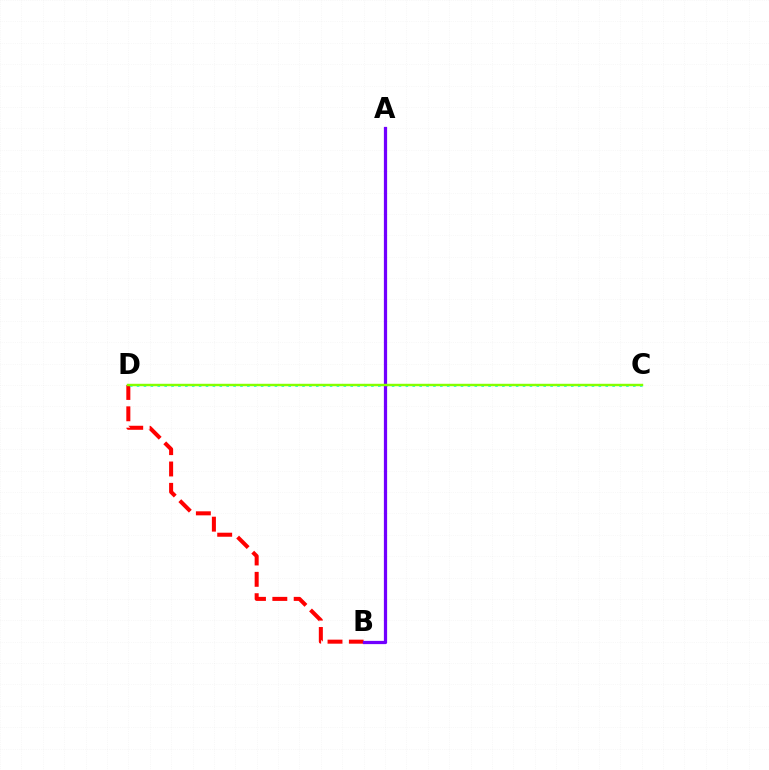{('B', 'D'): [{'color': '#ff0000', 'line_style': 'dashed', 'thickness': 2.9}], ('C', 'D'): [{'color': '#00fff6', 'line_style': 'dotted', 'thickness': 1.87}, {'color': '#84ff00', 'line_style': 'solid', 'thickness': 1.75}], ('A', 'B'): [{'color': '#7200ff', 'line_style': 'solid', 'thickness': 2.33}]}